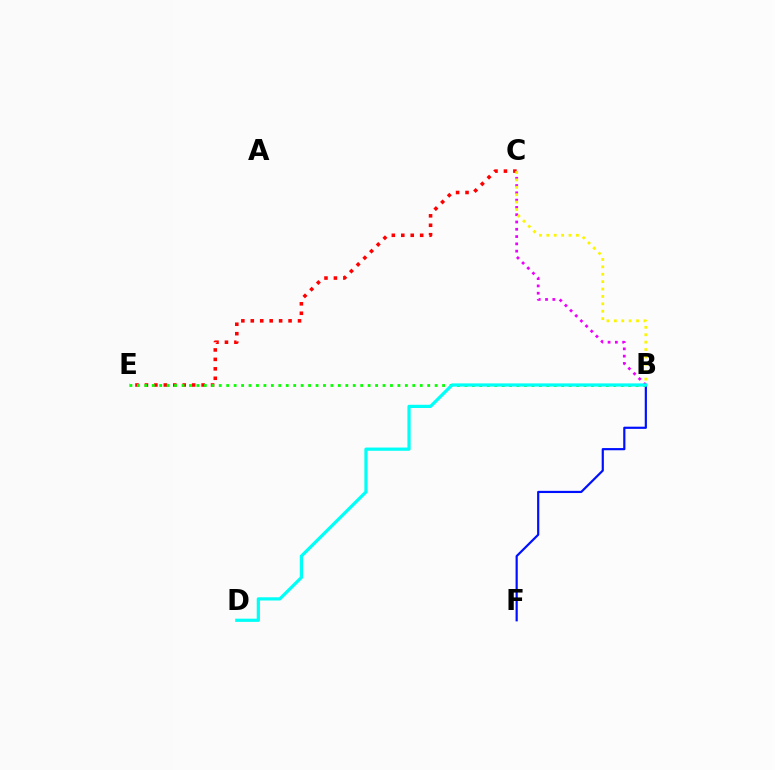{('B', 'F'): [{'color': '#0010ff', 'line_style': 'solid', 'thickness': 1.58}], ('C', 'E'): [{'color': '#ff0000', 'line_style': 'dotted', 'thickness': 2.57}], ('B', 'E'): [{'color': '#08ff00', 'line_style': 'dotted', 'thickness': 2.02}], ('B', 'C'): [{'color': '#ee00ff', 'line_style': 'dotted', 'thickness': 1.98}, {'color': '#fcf500', 'line_style': 'dotted', 'thickness': 2.01}], ('B', 'D'): [{'color': '#00fff6', 'line_style': 'solid', 'thickness': 2.31}]}